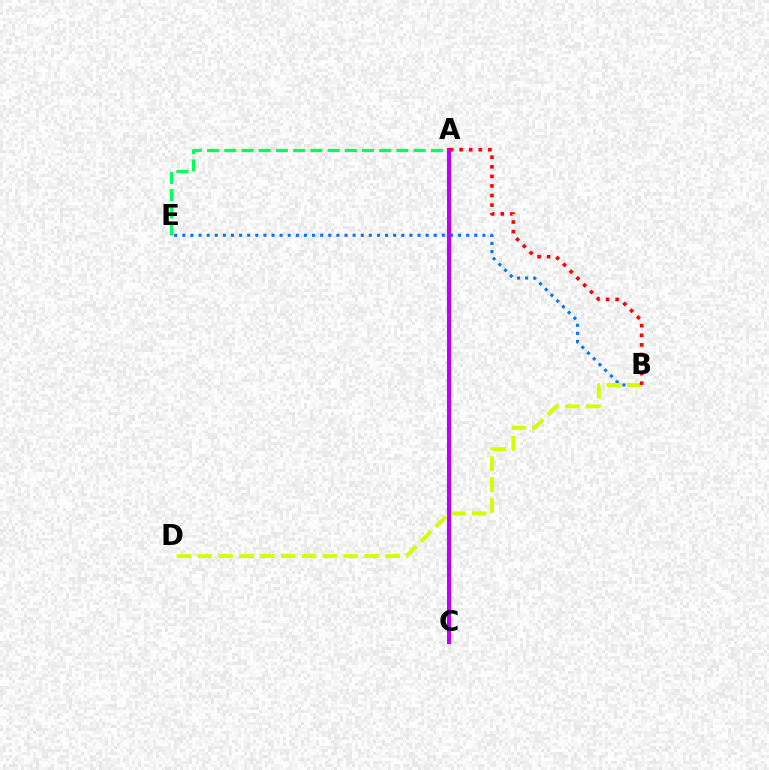{('B', 'E'): [{'color': '#0074ff', 'line_style': 'dotted', 'thickness': 2.2}], ('B', 'D'): [{'color': '#d1ff00', 'line_style': 'dashed', 'thickness': 2.83}], ('A', 'E'): [{'color': '#00ff5c', 'line_style': 'dashed', 'thickness': 2.34}], ('A', 'C'): [{'color': '#b900ff', 'line_style': 'solid', 'thickness': 2.93}], ('A', 'B'): [{'color': '#ff0000', 'line_style': 'dotted', 'thickness': 2.6}]}